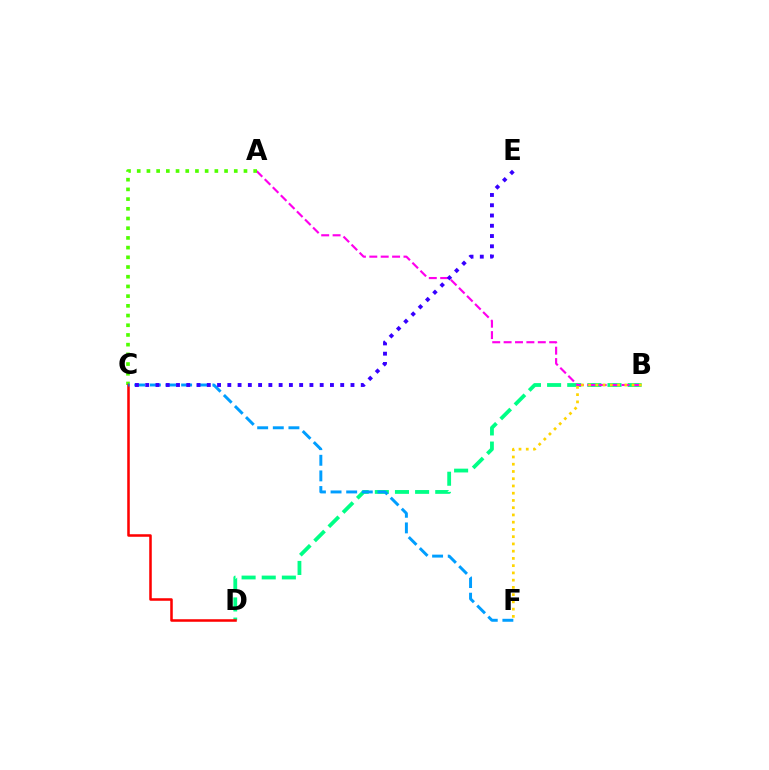{('B', 'D'): [{'color': '#00ff86', 'line_style': 'dashed', 'thickness': 2.74}], ('A', 'B'): [{'color': '#ff00ed', 'line_style': 'dashed', 'thickness': 1.55}], ('A', 'C'): [{'color': '#4fff00', 'line_style': 'dotted', 'thickness': 2.64}], ('C', 'D'): [{'color': '#ff0000', 'line_style': 'solid', 'thickness': 1.83}], ('B', 'F'): [{'color': '#ffd500', 'line_style': 'dotted', 'thickness': 1.97}], ('C', 'F'): [{'color': '#009eff', 'line_style': 'dashed', 'thickness': 2.12}], ('C', 'E'): [{'color': '#3700ff', 'line_style': 'dotted', 'thickness': 2.79}]}